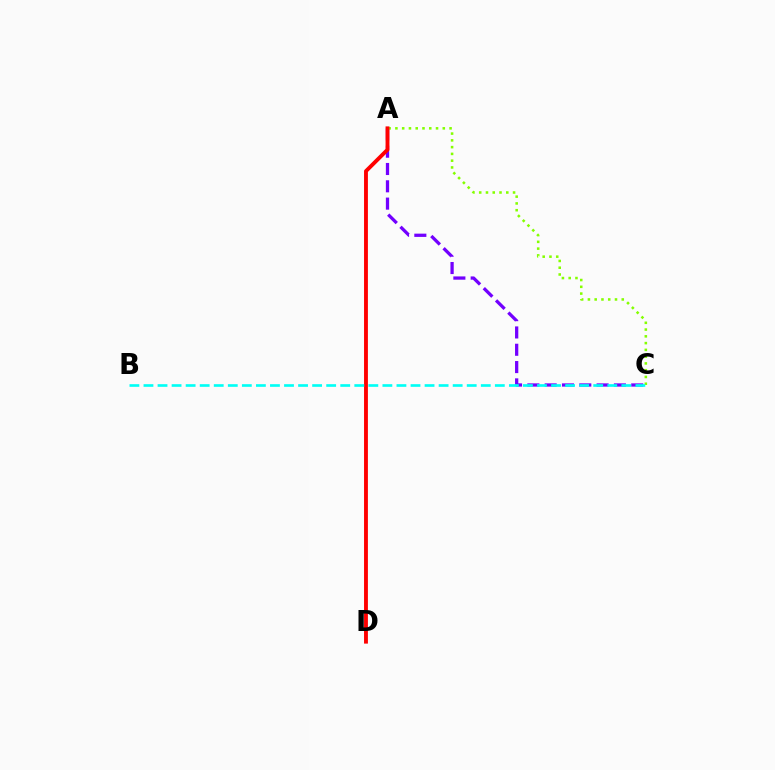{('A', 'C'): [{'color': '#7200ff', 'line_style': 'dashed', 'thickness': 2.35}, {'color': '#84ff00', 'line_style': 'dotted', 'thickness': 1.84}], ('A', 'D'): [{'color': '#ff0000', 'line_style': 'solid', 'thickness': 2.78}], ('B', 'C'): [{'color': '#00fff6', 'line_style': 'dashed', 'thickness': 1.91}]}